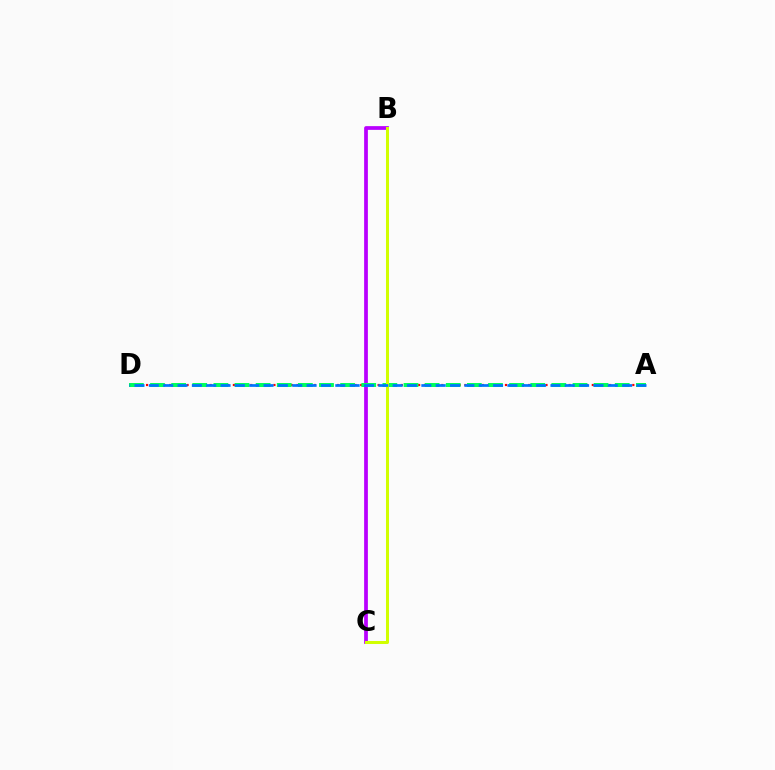{('B', 'C'): [{'color': '#b900ff', 'line_style': 'solid', 'thickness': 2.69}, {'color': '#d1ff00', 'line_style': 'solid', 'thickness': 2.18}], ('A', 'D'): [{'color': '#ff0000', 'line_style': 'dotted', 'thickness': 1.57}, {'color': '#00ff5c', 'line_style': 'dashed', 'thickness': 2.87}, {'color': '#0074ff', 'line_style': 'dashed', 'thickness': 1.95}]}